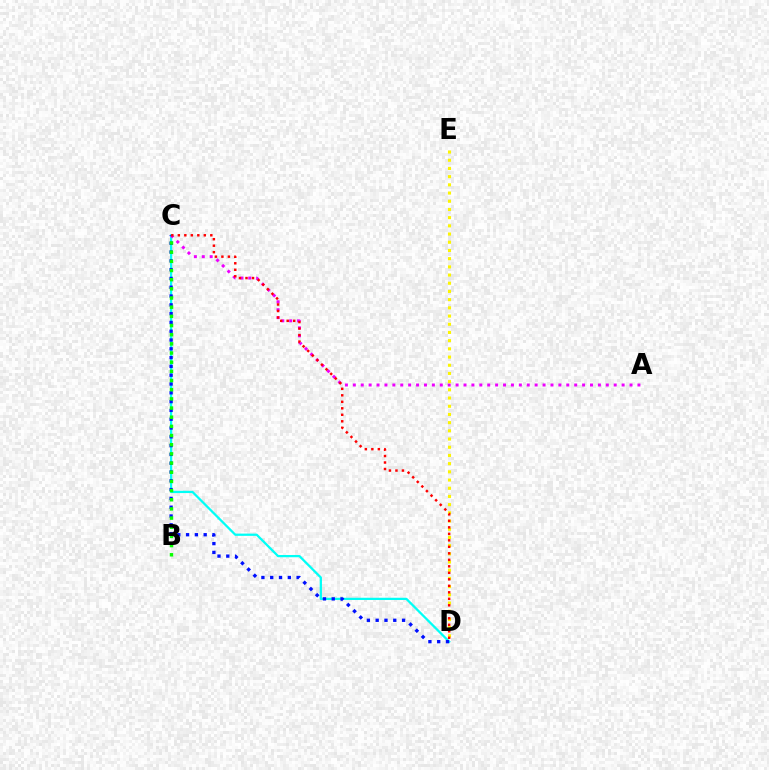{('C', 'D'): [{'color': '#00fff6', 'line_style': 'solid', 'thickness': 1.62}, {'color': '#0010ff', 'line_style': 'dotted', 'thickness': 2.39}, {'color': '#ff0000', 'line_style': 'dotted', 'thickness': 1.77}], ('A', 'C'): [{'color': '#ee00ff', 'line_style': 'dotted', 'thickness': 2.15}], ('D', 'E'): [{'color': '#fcf500', 'line_style': 'dotted', 'thickness': 2.23}], ('B', 'C'): [{'color': '#08ff00', 'line_style': 'dotted', 'thickness': 2.49}]}